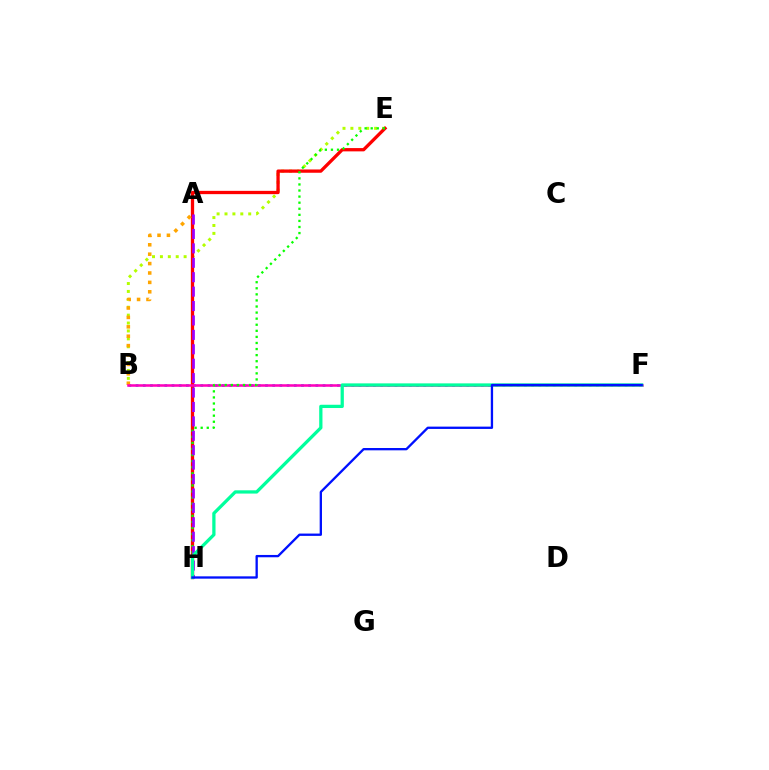{('B', 'E'): [{'color': '#b3ff00', 'line_style': 'dotted', 'thickness': 2.15}], ('B', 'F'): [{'color': '#00b5ff', 'line_style': 'dotted', 'thickness': 1.95}, {'color': '#ff00bd', 'line_style': 'solid', 'thickness': 1.84}], ('E', 'H'): [{'color': '#ff0000', 'line_style': 'solid', 'thickness': 2.37}, {'color': '#08ff00', 'line_style': 'dotted', 'thickness': 1.65}], ('A', 'B'): [{'color': '#ffa500', 'line_style': 'dotted', 'thickness': 2.55}], ('A', 'H'): [{'color': '#9b00ff', 'line_style': 'dashed', 'thickness': 1.96}], ('F', 'H'): [{'color': '#00ff9d', 'line_style': 'solid', 'thickness': 2.35}, {'color': '#0010ff', 'line_style': 'solid', 'thickness': 1.67}]}